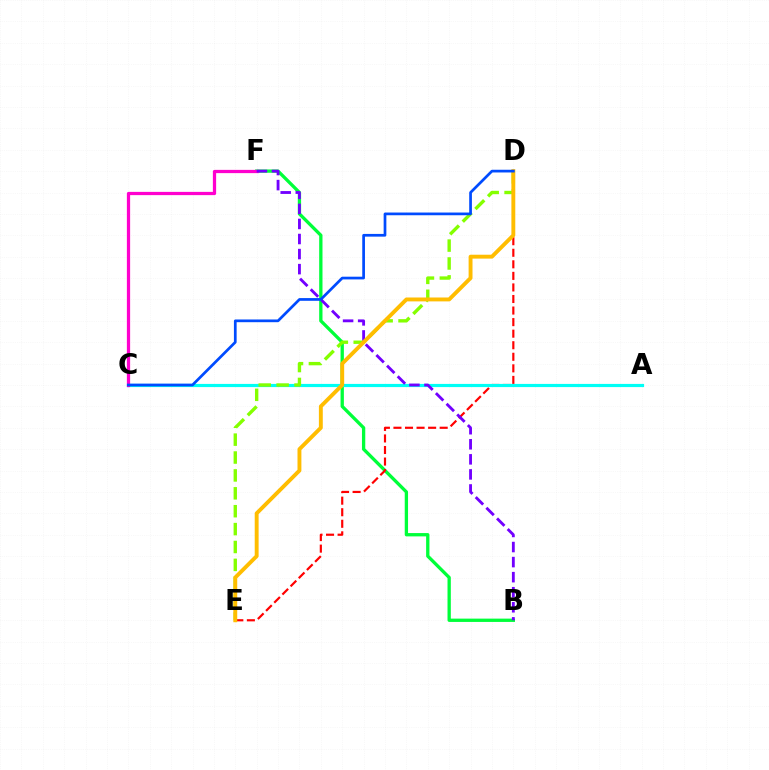{('B', 'F'): [{'color': '#00ff39', 'line_style': 'solid', 'thickness': 2.38}, {'color': '#7200ff', 'line_style': 'dashed', 'thickness': 2.05}], ('D', 'E'): [{'color': '#ff0000', 'line_style': 'dashed', 'thickness': 1.57}, {'color': '#84ff00', 'line_style': 'dashed', 'thickness': 2.43}, {'color': '#ffbd00', 'line_style': 'solid', 'thickness': 2.8}], ('A', 'C'): [{'color': '#00fff6', 'line_style': 'solid', 'thickness': 2.29}], ('C', 'F'): [{'color': '#ff00cf', 'line_style': 'solid', 'thickness': 2.34}], ('C', 'D'): [{'color': '#004bff', 'line_style': 'solid', 'thickness': 1.96}]}